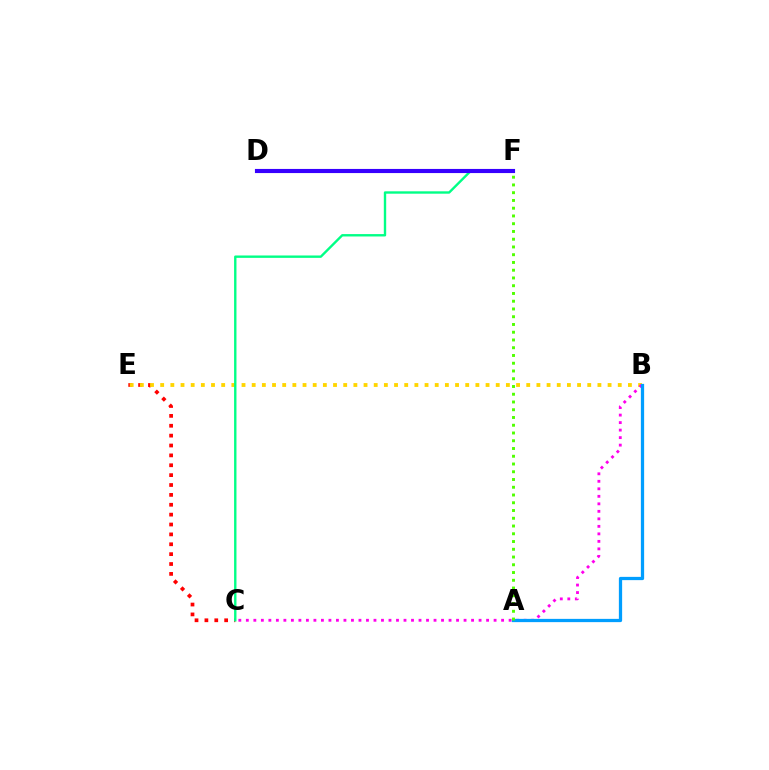{('C', 'E'): [{'color': '#ff0000', 'line_style': 'dotted', 'thickness': 2.68}], ('B', 'E'): [{'color': '#ffd500', 'line_style': 'dotted', 'thickness': 2.76}], ('B', 'C'): [{'color': '#ff00ed', 'line_style': 'dotted', 'thickness': 2.04}], ('C', 'F'): [{'color': '#00ff86', 'line_style': 'solid', 'thickness': 1.72}], ('D', 'F'): [{'color': '#3700ff', 'line_style': 'solid', 'thickness': 2.97}], ('A', 'B'): [{'color': '#009eff', 'line_style': 'solid', 'thickness': 2.35}], ('A', 'F'): [{'color': '#4fff00', 'line_style': 'dotted', 'thickness': 2.11}]}